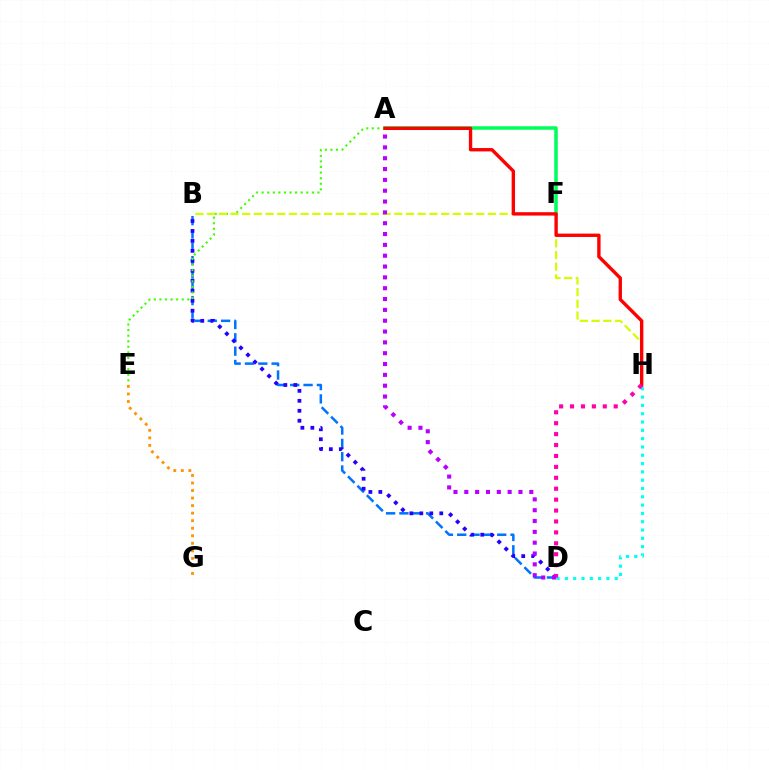{('D', 'H'): [{'color': '#00fff6', 'line_style': 'dotted', 'thickness': 2.26}, {'color': '#ff00ac', 'line_style': 'dotted', 'thickness': 2.97}], ('B', 'D'): [{'color': '#0074ff', 'line_style': 'dashed', 'thickness': 1.81}, {'color': '#2500ff', 'line_style': 'dotted', 'thickness': 2.71}], ('A', 'F'): [{'color': '#00ff5c', 'line_style': 'solid', 'thickness': 2.54}], ('A', 'E'): [{'color': '#3dff00', 'line_style': 'dotted', 'thickness': 1.52}], ('B', 'H'): [{'color': '#d1ff00', 'line_style': 'dashed', 'thickness': 1.59}], ('A', 'H'): [{'color': '#ff0000', 'line_style': 'solid', 'thickness': 2.42}], ('A', 'D'): [{'color': '#b900ff', 'line_style': 'dotted', 'thickness': 2.94}], ('E', 'G'): [{'color': '#ff9400', 'line_style': 'dotted', 'thickness': 2.05}]}